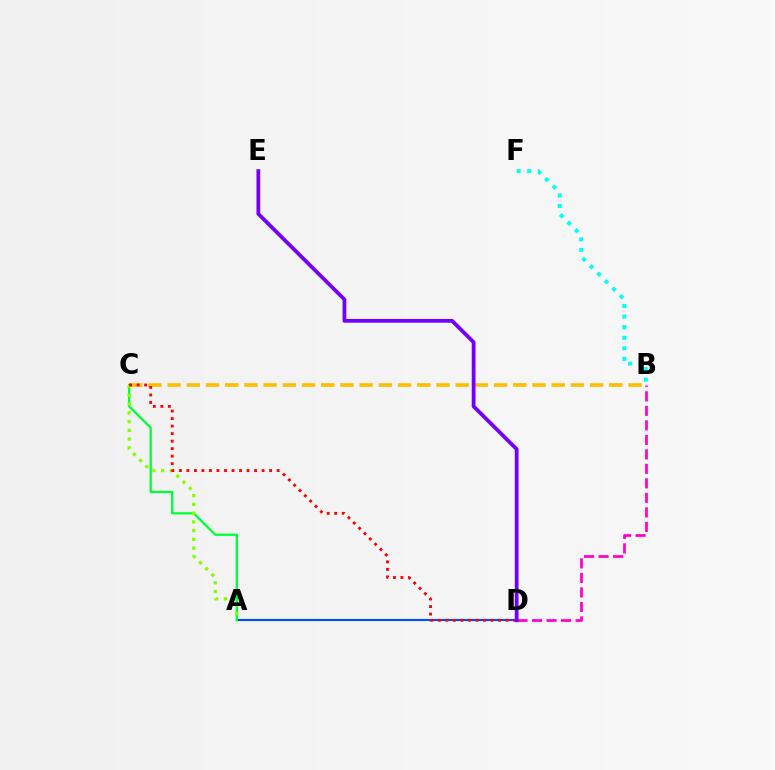{('A', 'D'): [{'color': '#004bff', 'line_style': 'solid', 'thickness': 1.53}], ('B', 'C'): [{'color': '#ffbd00', 'line_style': 'dashed', 'thickness': 2.61}], ('B', 'D'): [{'color': '#ff00cf', 'line_style': 'dashed', 'thickness': 1.97}], ('A', 'C'): [{'color': '#00ff39', 'line_style': 'solid', 'thickness': 1.65}, {'color': '#84ff00', 'line_style': 'dotted', 'thickness': 2.37}], ('C', 'D'): [{'color': '#ff0000', 'line_style': 'dotted', 'thickness': 2.04}], ('B', 'F'): [{'color': '#00fff6', 'line_style': 'dotted', 'thickness': 2.87}], ('D', 'E'): [{'color': '#7200ff', 'line_style': 'solid', 'thickness': 2.7}]}